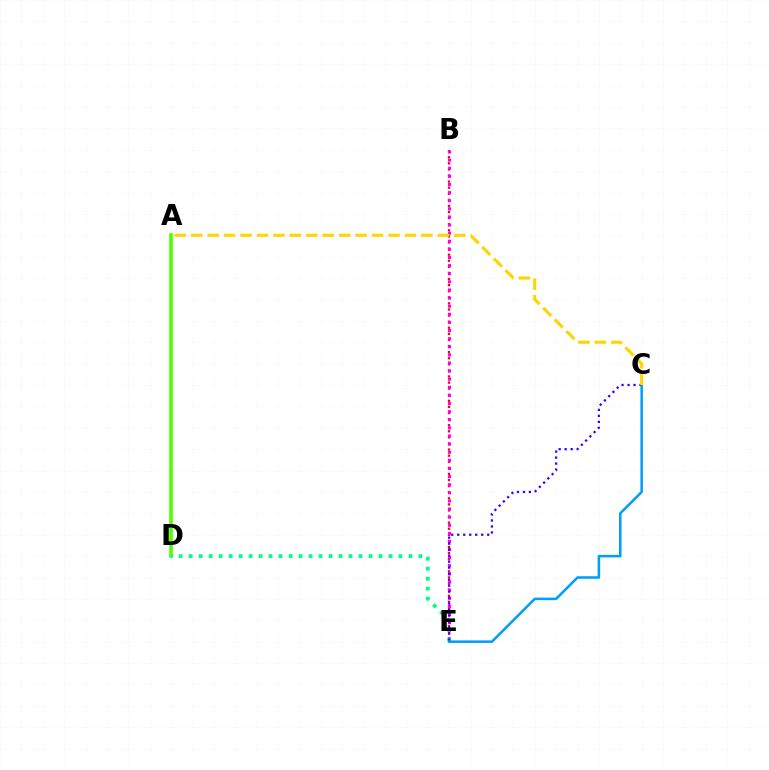{('A', 'D'): [{'color': '#4fff00', 'line_style': 'solid', 'thickness': 2.59}], ('B', 'E'): [{'color': '#ff0000', 'line_style': 'dotted', 'thickness': 1.65}, {'color': '#ff00ed', 'line_style': 'dotted', 'thickness': 2.2}], ('D', 'E'): [{'color': '#00ff86', 'line_style': 'dotted', 'thickness': 2.71}], ('C', 'E'): [{'color': '#3700ff', 'line_style': 'dotted', 'thickness': 1.63}, {'color': '#009eff', 'line_style': 'solid', 'thickness': 1.83}], ('A', 'C'): [{'color': '#ffd500', 'line_style': 'dashed', 'thickness': 2.23}]}